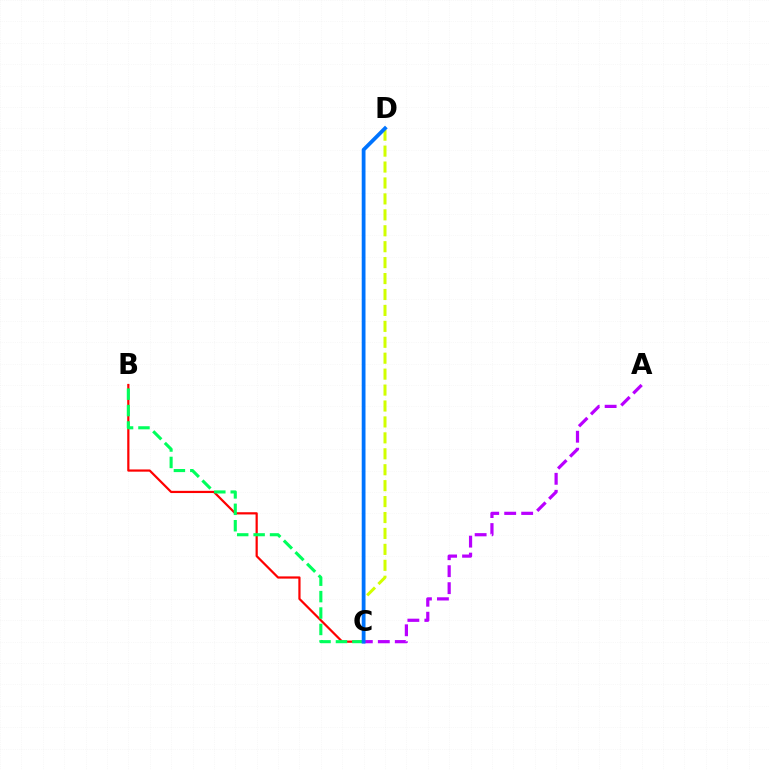{('A', 'C'): [{'color': '#b900ff', 'line_style': 'dashed', 'thickness': 2.31}], ('B', 'C'): [{'color': '#ff0000', 'line_style': 'solid', 'thickness': 1.59}, {'color': '#00ff5c', 'line_style': 'dashed', 'thickness': 2.23}], ('C', 'D'): [{'color': '#d1ff00', 'line_style': 'dashed', 'thickness': 2.16}, {'color': '#0074ff', 'line_style': 'solid', 'thickness': 2.72}]}